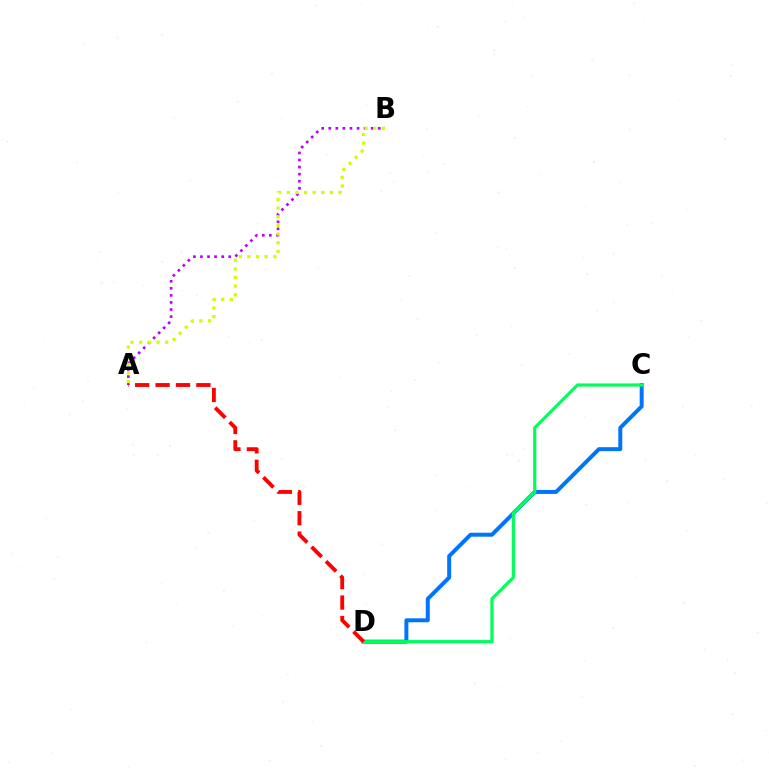{('C', 'D'): [{'color': '#0074ff', 'line_style': 'solid', 'thickness': 2.86}, {'color': '#00ff5c', 'line_style': 'solid', 'thickness': 2.3}], ('A', 'B'): [{'color': '#b900ff', 'line_style': 'dotted', 'thickness': 1.92}, {'color': '#d1ff00', 'line_style': 'dotted', 'thickness': 2.34}], ('A', 'D'): [{'color': '#ff0000', 'line_style': 'dashed', 'thickness': 2.77}]}